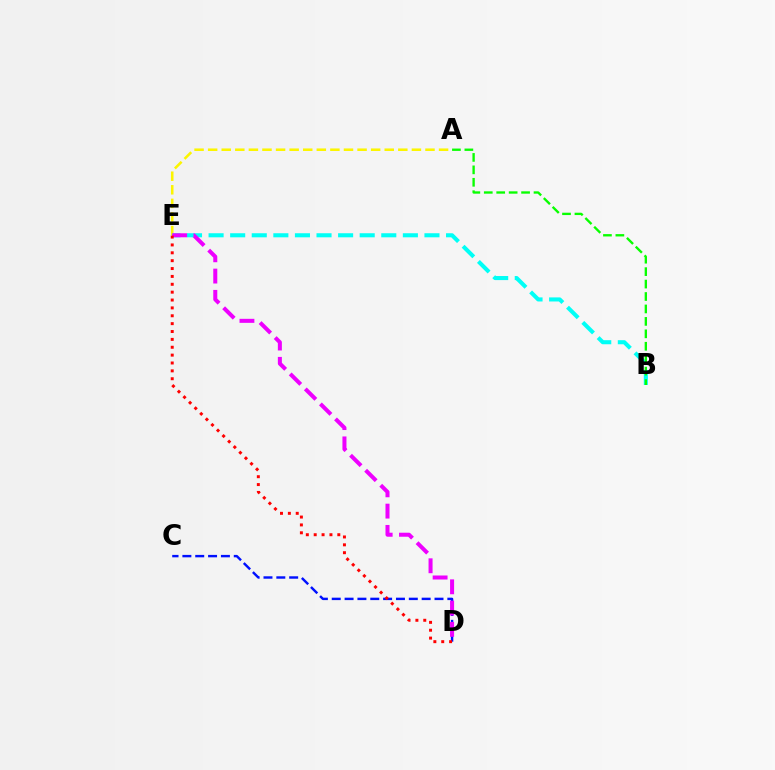{('A', 'E'): [{'color': '#fcf500', 'line_style': 'dashed', 'thickness': 1.85}], ('B', 'E'): [{'color': '#00fff6', 'line_style': 'dashed', 'thickness': 2.93}], ('C', 'D'): [{'color': '#0010ff', 'line_style': 'dashed', 'thickness': 1.75}], ('D', 'E'): [{'color': '#ee00ff', 'line_style': 'dashed', 'thickness': 2.89}, {'color': '#ff0000', 'line_style': 'dotted', 'thickness': 2.14}], ('A', 'B'): [{'color': '#08ff00', 'line_style': 'dashed', 'thickness': 1.69}]}